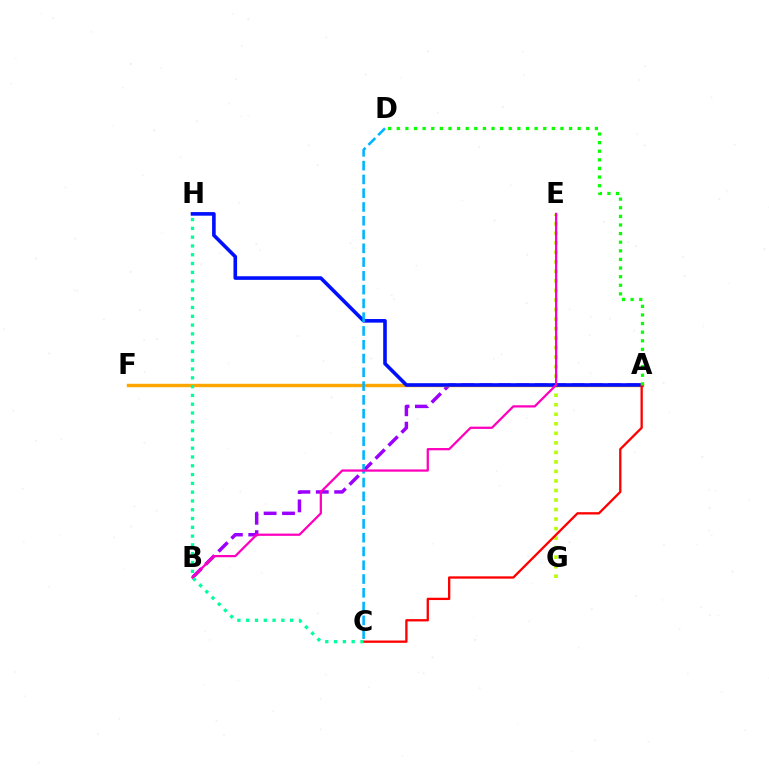{('E', 'G'): [{'color': '#b3ff00', 'line_style': 'dotted', 'thickness': 2.59}], ('A', 'B'): [{'color': '#9b00ff', 'line_style': 'dashed', 'thickness': 2.5}], ('A', 'F'): [{'color': '#ffa500', 'line_style': 'solid', 'thickness': 2.45}], ('A', 'H'): [{'color': '#0010ff', 'line_style': 'solid', 'thickness': 2.59}], ('A', 'C'): [{'color': '#ff0000', 'line_style': 'solid', 'thickness': 1.67}], ('A', 'D'): [{'color': '#08ff00', 'line_style': 'dotted', 'thickness': 2.34}], ('C', 'H'): [{'color': '#00ff9d', 'line_style': 'dotted', 'thickness': 2.39}], ('C', 'D'): [{'color': '#00b5ff', 'line_style': 'dashed', 'thickness': 1.87}], ('B', 'E'): [{'color': '#ff00bd', 'line_style': 'solid', 'thickness': 1.63}]}